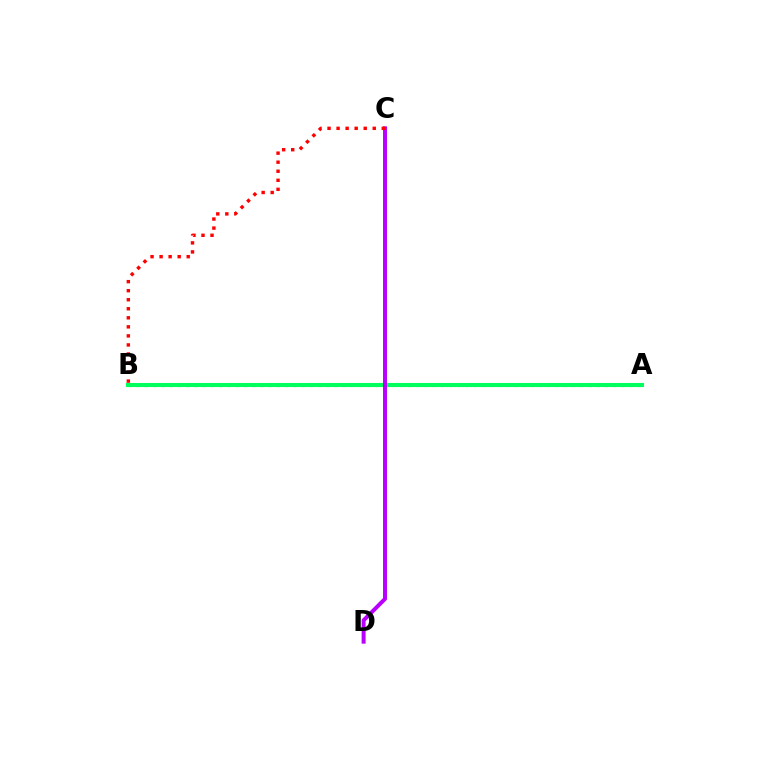{('A', 'B'): [{'color': '#d1ff00', 'line_style': 'dotted', 'thickness': 2.26}, {'color': '#0074ff', 'line_style': 'dotted', 'thickness': 2.23}, {'color': '#00ff5c', 'line_style': 'solid', 'thickness': 2.93}], ('C', 'D'): [{'color': '#b900ff', 'line_style': 'solid', 'thickness': 2.86}], ('B', 'C'): [{'color': '#ff0000', 'line_style': 'dotted', 'thickness': 2.46}]}